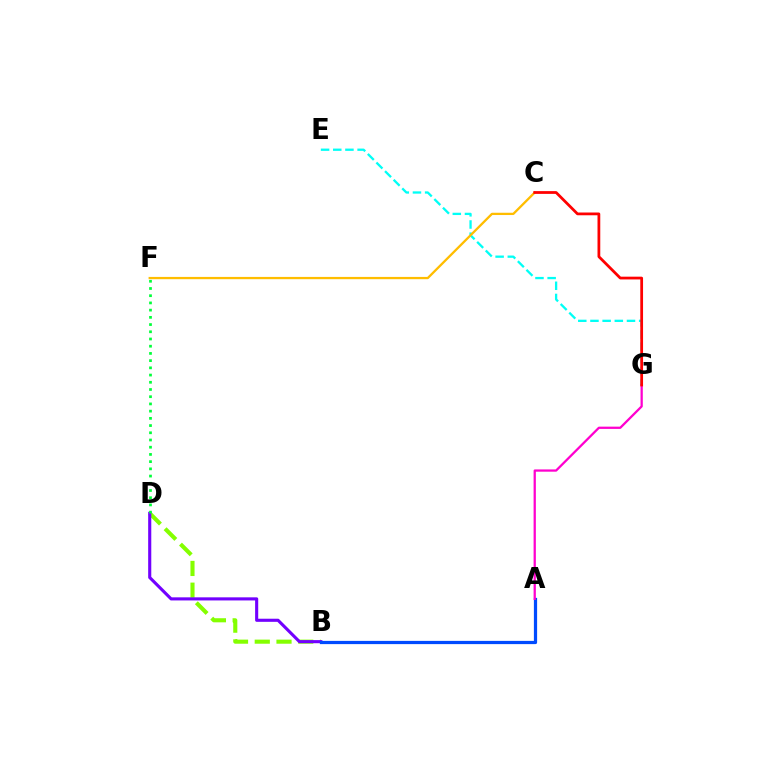{('B', 'D'): [{'color': '#84ff00', 'line_style': 'dashed', 'thickness': 2.95}, {'color': '#7200ff', 'line_style': 'solid', 'thickness': 2.24}], ('E', 'G'): [{'color': '#00fff6', 'line_style': 'dashed', 'thickness': 1.65}], ('C', 'F'): [{'color': '#ffbd00', 'line_style': 'solid', 'thickness': 1.64}], ('A', 'B'): [{'color': '#004bff', 'line_style': 'solid', 'thickness': 2.33}], ('D', 'F'): [{'color': '#00ff39', 'line_style': 'dotted', 'thickness': 1.96}], ('A', 'G'): [{'color': '#ff00cf', 'line_style': 'solid', 'thickness': 1.63}], ('C', 'G'): [{'color': '#ff0000', 'line_style': 'solid', 'thickness': 1.99}]}